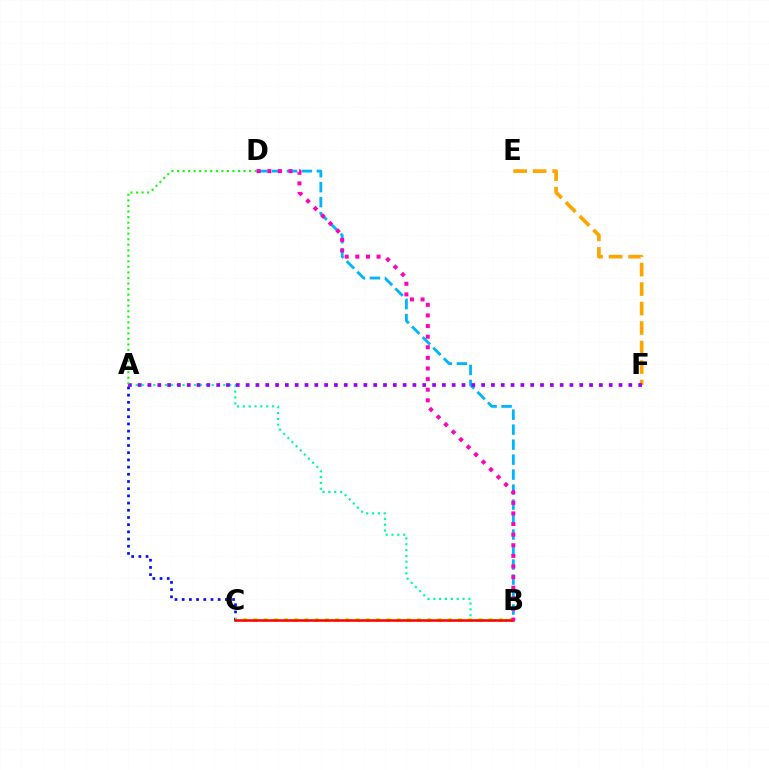{('A', 'B'): [{'color': '#00ff9d', 'line_style': 'dotted', 'thickness': 1.59}], ('A', 'C'): [{'color': '#0010ff', 'line_style': 'dotted', 'thickness': 1.96}], ('E', 'F'): [{'color': '#ffa500', 'line_style': 'dashed', 'thickness': 2.65}], ('B', 'D'): [{'color': '#00b5ff', 'line_style': 'dashed', 'thickness': 2.04}, {'color': '#ff00bd', 'line_style': 'dotted', 'thickness': 2.88}], ('B', 'C'): [{'color': '#b3ff00', 'line_style': 'dotted', 'thickness': 2.78}, {'color': '#ff0000', 'line_style': 'solid', 'thickness': 1.84}], ('A', 'F'): [{'color': '#9b00ff', 'line_style': 'dotted', 'thickness': 2.67}], ('A', 'D'): [{'color': '#08ff00', 'line_style': 'dotted', 'thickness': 1.51}]}